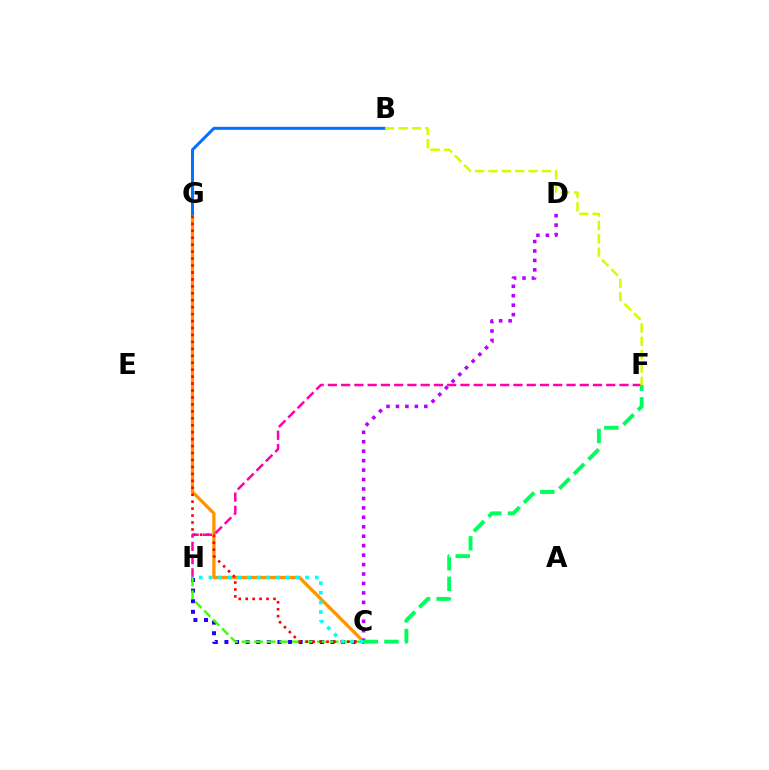{('C', 'G'): [{'color': '#ff9400', 'line_style': 'solid', 'thickness': 2.35}, {'color': '#ff0000', 'line_style': 'dotted', 'thickness': 1.89}], ('C', 'H'): [{'color': '#2500ff', 'line_style': 'dotted', 'thickness': 2.88}, {'color': '#3dff00', 'line_style': 'dashed', 'thickness': 1.71}, {'color': '#00fff6', 'line_style': 'dotted', 'thickness': 2.63}], ('C', 'D'): [{'color': '#b900ff', 'line_style': 'dotted', 'thickness': 2.57}], ('F', 'H'): [{'color': '#ff00ac', 'line_style': 'dashed', 'thickness': 1.8}], ('B', 'G'): [{'color': '#0074ff', 'line_style': 'solid', 'thickness': 2.17}], ('C', 'F'): [{'color': '#00ff5c', 'line_style': 'dashed', 'thickness': 2.8}], ('B', 'F'): [{'color': '#d1ff00', 'line_style': 'dashed', 'thickness': 1.81}]}